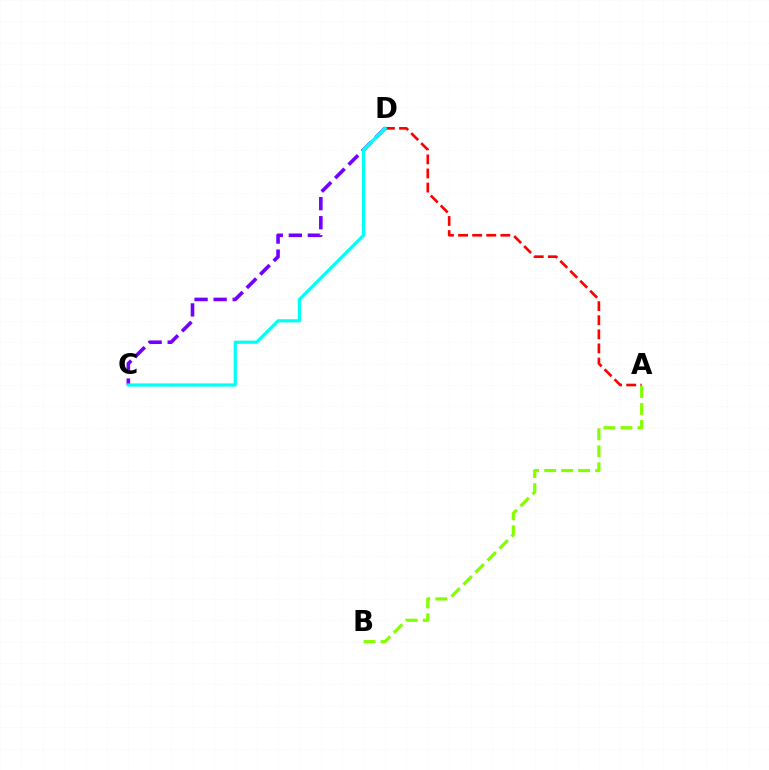{('A', 'D'): [{'color': '#ff0000', 'line_style': 'dashed', 'thickness': 1.91}], ('A', 'B'): [{'color': '#84ff00', 'line_style': 'dashed', 'thickness': 2.31}], ('C', 'D'): [{'color': '#7200ff', 'line_style': 'dashed', 'thickness': 2.59}, {'color': '#00fff6', 'line_style': 'solid', 'thickness': 2.31}]}